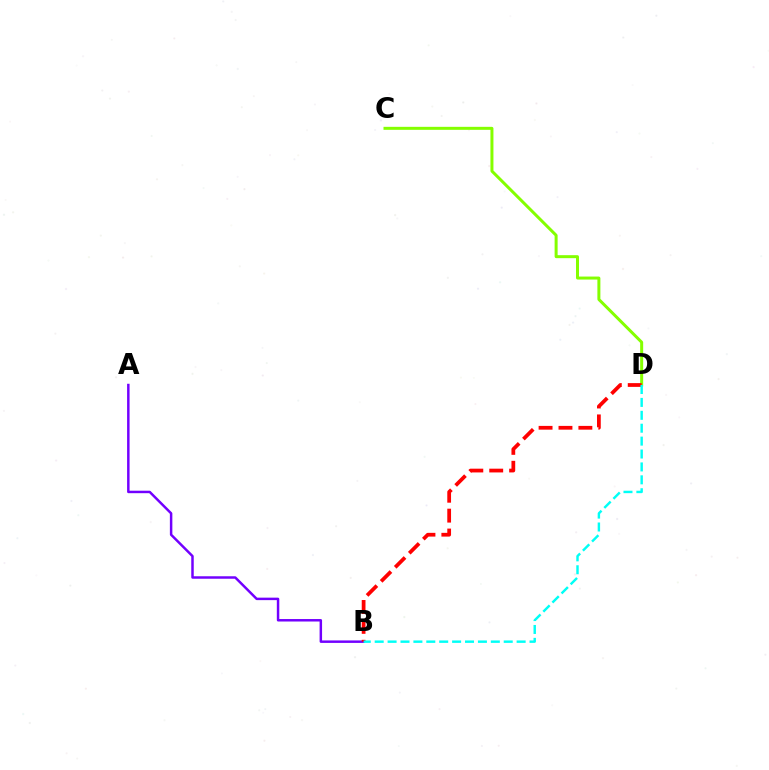{('A', 'B'): [{'color': '#7200ff', 'line_style': 'solid', 'thickness': 1.78}], ('C', 'D'): [{'color': '#84ff00', 'line_style': 'solid', 'thickness': 2.16}], ('B', 'D'): [{'color': '#ff0000', 'line_style': 'dashed', 'thickness': 2.7}, {'color': '#00fff6', 'line_style': 'dashed', 'thickness': 1.75}]}